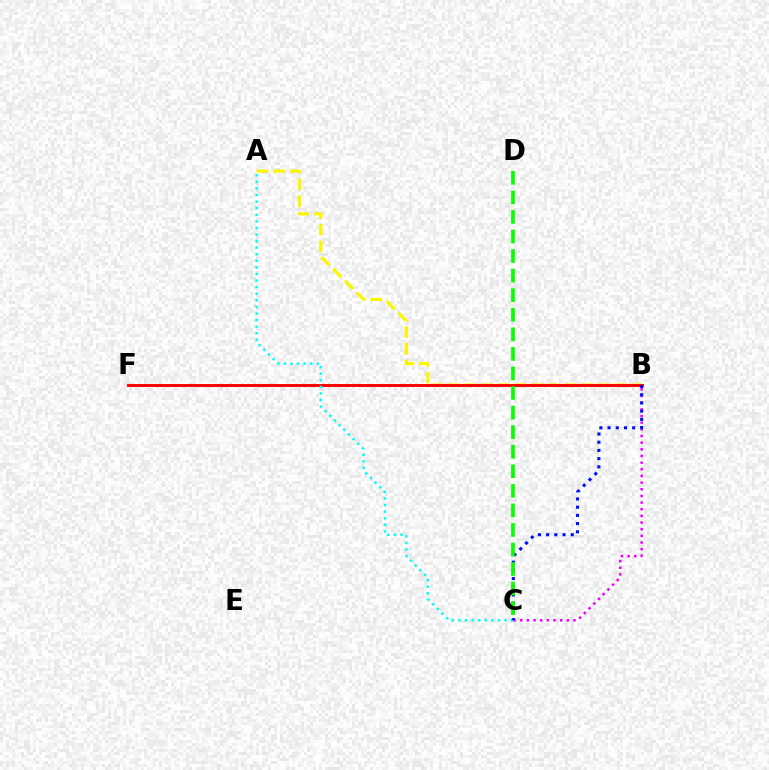{('B', 'C'): [{'color': '#ee00ff', 'line_style': 'dotted', 'thickness': 1.81}, {'color': '#0010ff', 'line_style': 'dotted', 'thickness': 2.23}], ('A', 'B'): [{'color': '#fcf500', 'line_style': 'dashed', 'thickness': 2.27}], ('B', 'F'): [{'color': '#ff0000', 'line_style': 'solid', 'thickness': 2.08}], ('A', 'C'): [{'color': '#00fff6', 'line_style': 'dotted', 'thickness': 1.79}], ('C', 'D'): [{'color': '#08ff00', 'line_style': 'dashed', 'thickness': 2.66}]}